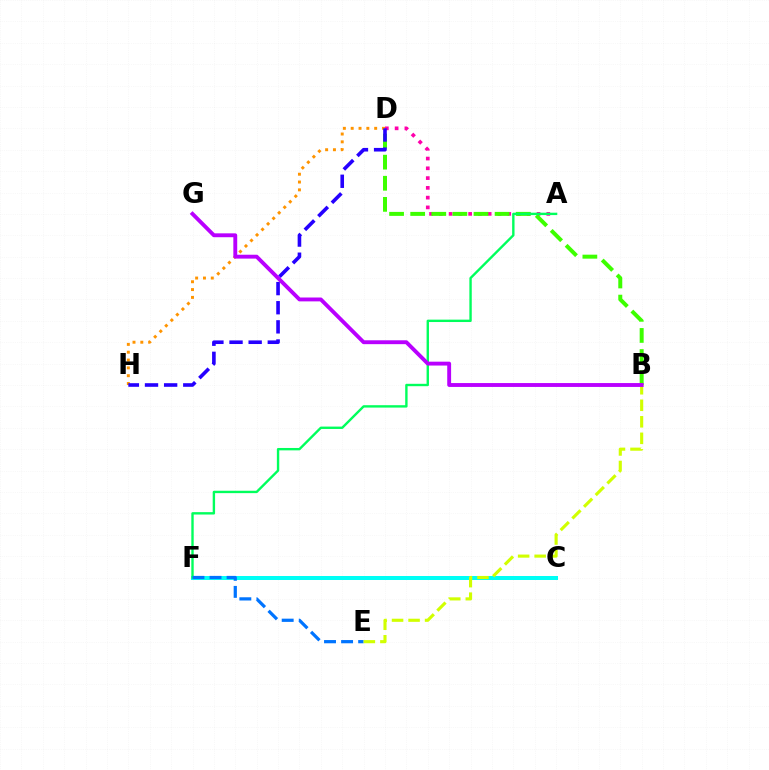{('C', 'F'): [{'color': '#ff0000', 'line_style': 'dashed', 'thickness': 2.85}, {'color': '#00fff6', 'line_style': 'solid', 'thickness': 2.88}], ('A', 'D'): [{'color': '#ff00ac', 'line_style': 'dotted', 'thickness': 2.65}], ('B', 'D'): [{'color': '#3dff00', 'line_style': 'dashed', 'thickness': 2.87}], ('A', 'F'): [{'color': '#00ff5c', 'line_style': 'solid', 'thickness': 1.72}], ('D', 'H'): [{'color': '#ff9400', 'line_style': 'dotted', 'thickness': 2.13}, {'color': '#2500ff', 'line_style': 'dashed', 'thickness': 2.6}], ('E', 'F'): [{'color': '#0074ff', 'line_style': 'dashed', 'thickness': 2.32}], ('B', 'E'): [{'color': '#d1ff00', 'line_style': 'dashed', 'thickness': 2.24}], ('B', 'G'): [{'color': '#b900ff', 'line_style': 'solid', 'thickness': 2.79}]}